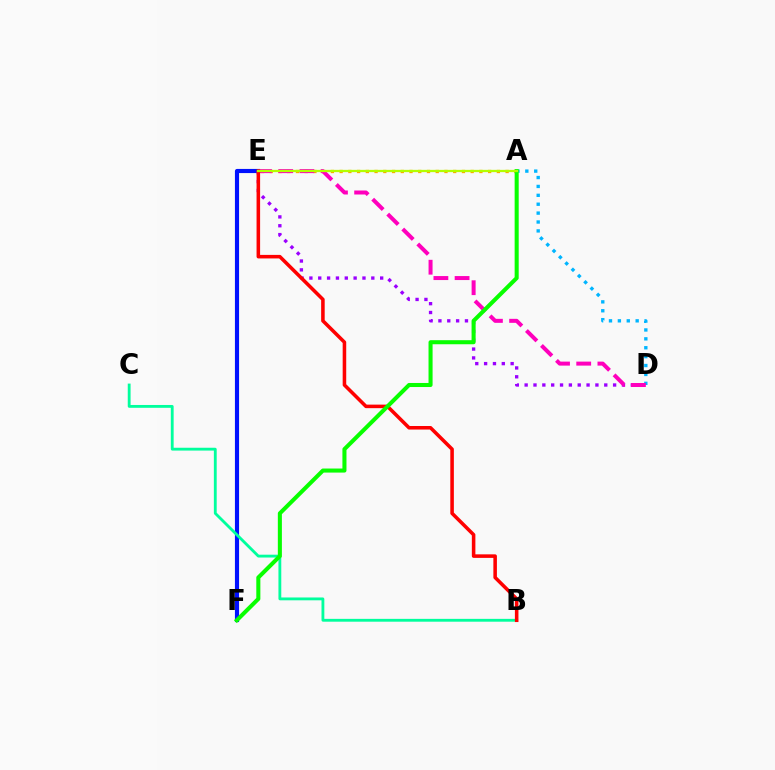{('E', 'F'): [{'color': '#0010ff', 'line_style': 'solid', 'thickness': 2.98}], ('D', 'E'): [{'color': '#9b00ff', 'line_style': 'dotted', 'thickness': 2.4}, {'color': '#ff00bd', 'line_style': 'dashed', 'thickness': 2.88}], ('A', 'E'): [{'color': '#ffa500', 'line_style': 'dotted', 'thickness': 2.37}, {'color': '#b3ff00', 'line_style': 'solid', 'thickness': 1.64}], ('A', 'D'): [{'color': '#00b5ff', 'line_style': 'dotted', 'thickness': 2.42}], ('B', 'C'): [{'color': '#00ff9d', 'line_style': 'solid', 'thickness': 2.04}], ('B', 'E'): [{'color': '#ff0000', 'line_style': 'solid', 'thickness': 2.55}], ('A', 'F'): [{'color': '#08ff00', 'line_style': 'solid', 'thickness': 2.92}]}